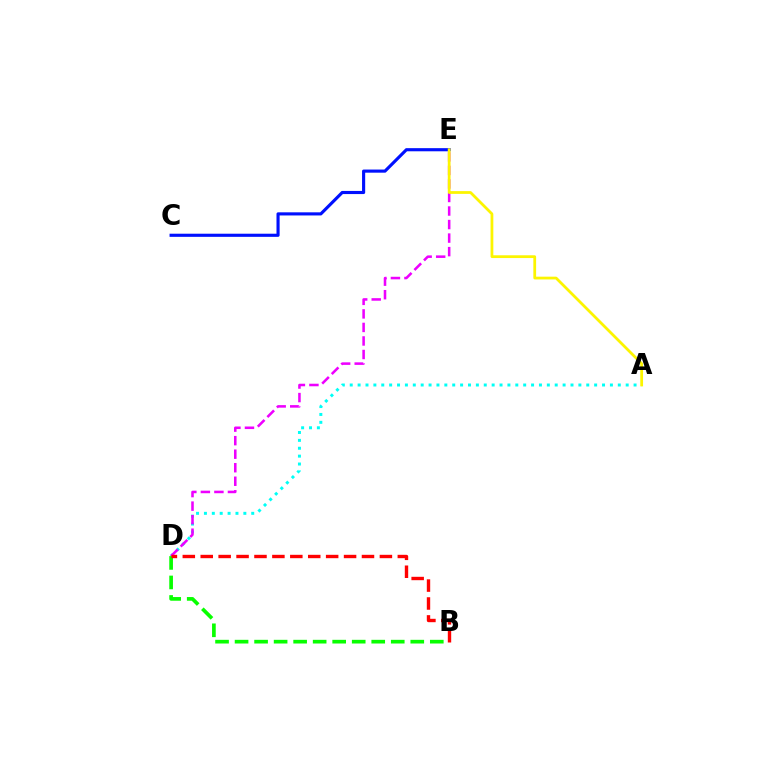{('A', 'D'): [{'color': '#00fff6', 'line_style': 'dotted', 'thickness': 2.14}], ('D', 'E'): [{'color': '#ee00ff', 'line_style': 'dashed', 'thickness': 1.84}], ('C', 'E'): [{'color': '#0010ff', 'line_style': 'solid', 'thickness': 2.25}], ('B', 'D'): [{'color': '#08ff00', 'line_style': 'dashed', 'thickness': 2.65}, {'color': '#ff0000', 'line_style': 'dashed', 'thickness': 2.43}], ('A', 'E'): [{'color': '#fcf500', 'line_style': 'solid', 'thickness': 1.99}]}